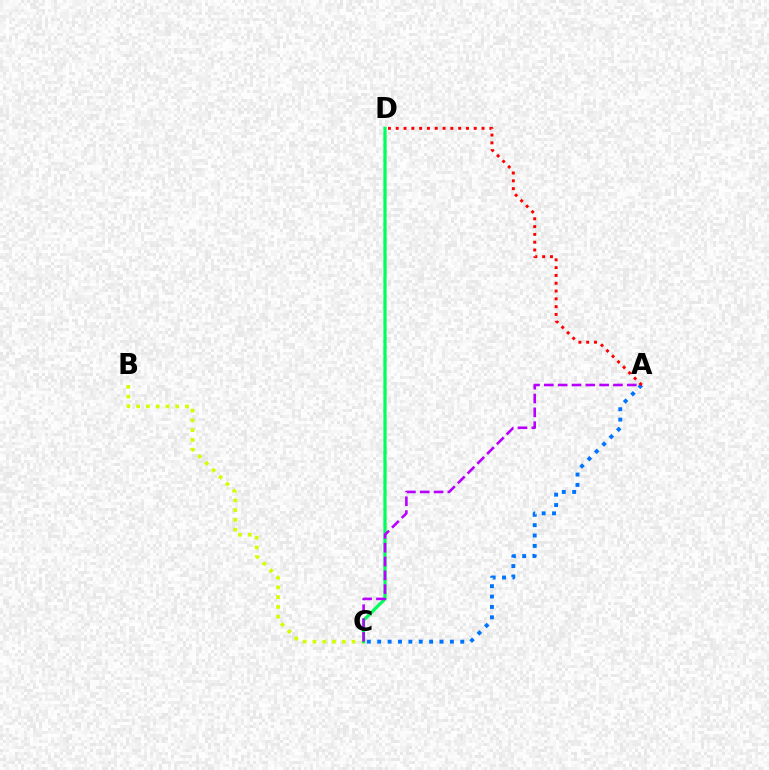{('A', 'C'): [{'color': '#0074ff', 'line_style': 'dotted', 'thickness': 2.82}, {'color': '#b900ff', 'line_style': 'dashed', 'thickness': 1.88}], ('B', 'C'): [{'color': '#d1ff00', 'line_style': 'dotted', 'thickness': 2.65}], ('C', 'D'): [{'color': '#00ff5c', 'line_style': 'solid', 'thickness': 2.33}], ('A', 'D'): [{'color': '#ff0000', 'line_style': 'dotted', 'thickness': 2.12}]}